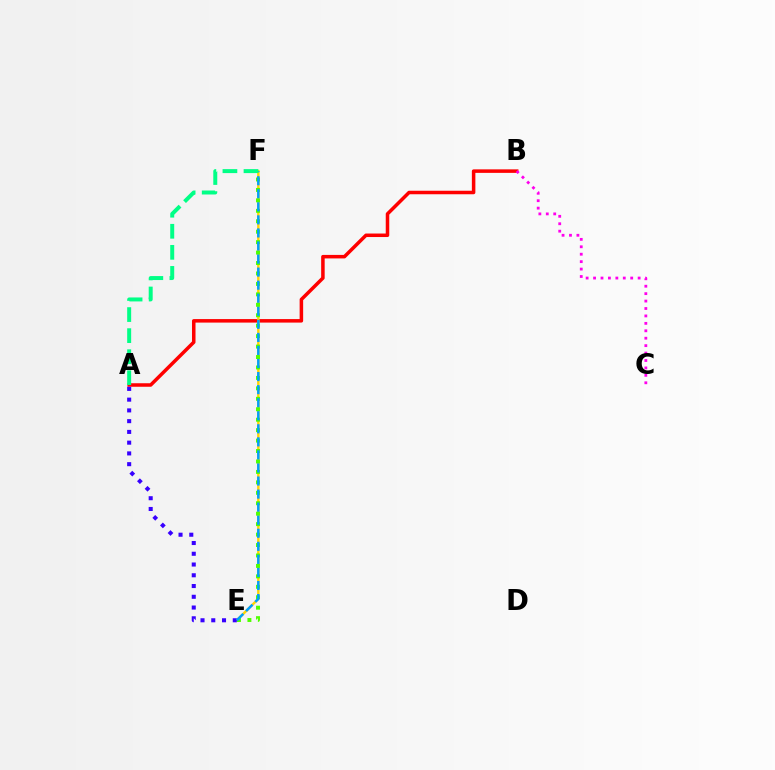{('A', 'B'): [{'color': '#ff0000', 'line_style': 'solid', 'thickness': 2.53}], ('E', 'F'): [{'color': '#ffd500', 'line_style': 'solid', 'thickness': 1.74}, {'color': '#4fff00', 'line_style': 'dotted', 'thickness': 2.84}, {'color': '#009eff', 'line_style': 'dashed', 'thickness': 1.77}], ('A', 'E'): [{'color': '#3700ff', 'line_style': 'dotted', 'thickness': 2.92}], ('B', 'C'): [{'color': '#ff00ed', 'line_style': 'dotted', 'thickness': 2.02}], ('A', 'F'): [{'color': '#00ff86', 'line_style': 'dashed', 'thickness': 2.86}]}